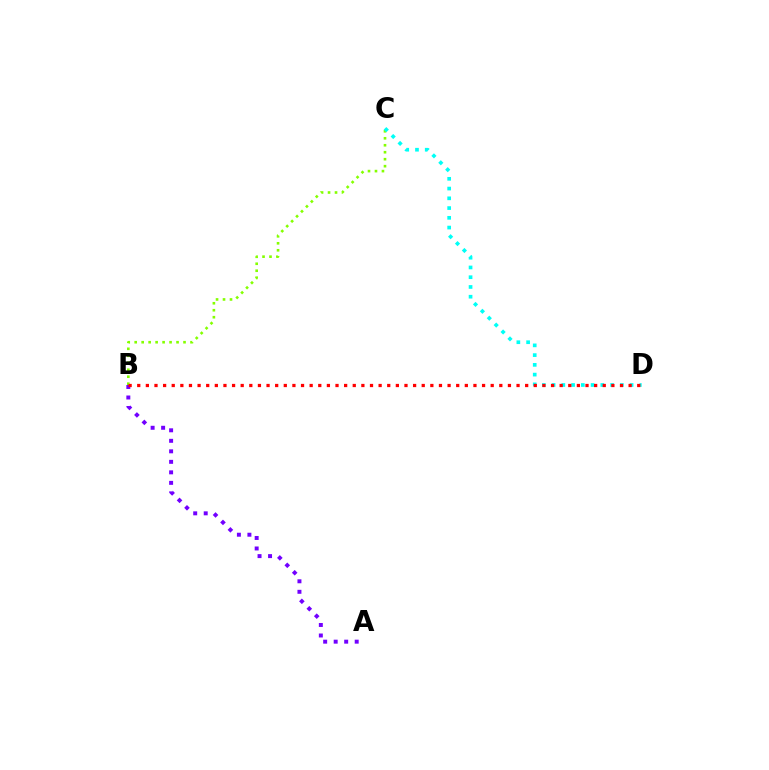{('B', 'C'): [{'color': '#84ff00', 'line_style': 'dotted', 'thickness': 1.9}], ('A', 'B'): [{'color': '#7200ff', 'line_style': 'dotted', 'thickness': 2.86}], ('C', 'D'): [{'color': '#00fff6', 'line_style': 'dotted', 'thickness': 2.65}], ('B', 'D'): [{'color': '#ff0000', 'line_style': 'dotted', 'thickness': 2.34}]}